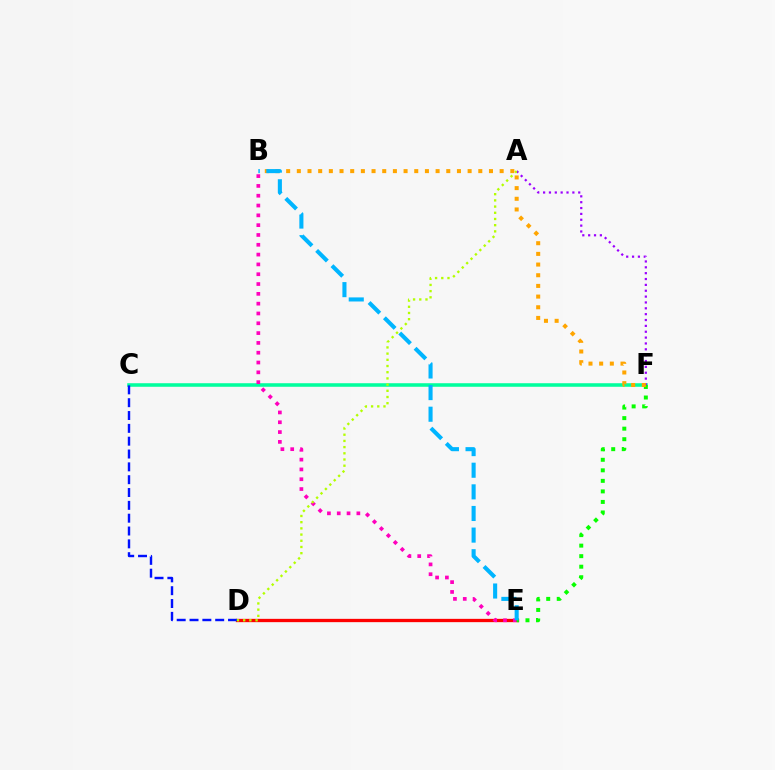{('C', 'F'): [{'color': '#00ff9d', 'line_style': 'solid', 'thickness': 2.55}], ('D', 'E'): [{'color': '#ff0000', 'line_style': 'solid', 'thickness': 2.38}], ('C', 'D'): [{'color': '#0010ff', 'line_style': 'dashed', 'thickness': 1.74}], ('B', 'E'): [{'color': '#ff00bd', 'line_style': 'dotted', 'thickness': 2.67}, {'color': '#00b5ff', 'line_style': 'dashed', 'thickness': 2.94}], ('E', 'F'): [{'color': '#08ff00', 'line_style': 'dotted', 'thickness': 2.86}], ('A', 'F'): [{'color': '#9b00ff', 'line_style': 'dotted', 'thickness': 1.59}], ('A', 'D'): [{'color': '#b3ff00', 'line_style': 'dotted', 'thickness': 1.68}], ('B', 'F'): [{'color': '#ffa500', 'line_style': 'dotted', 'thickness': 2.9}]}